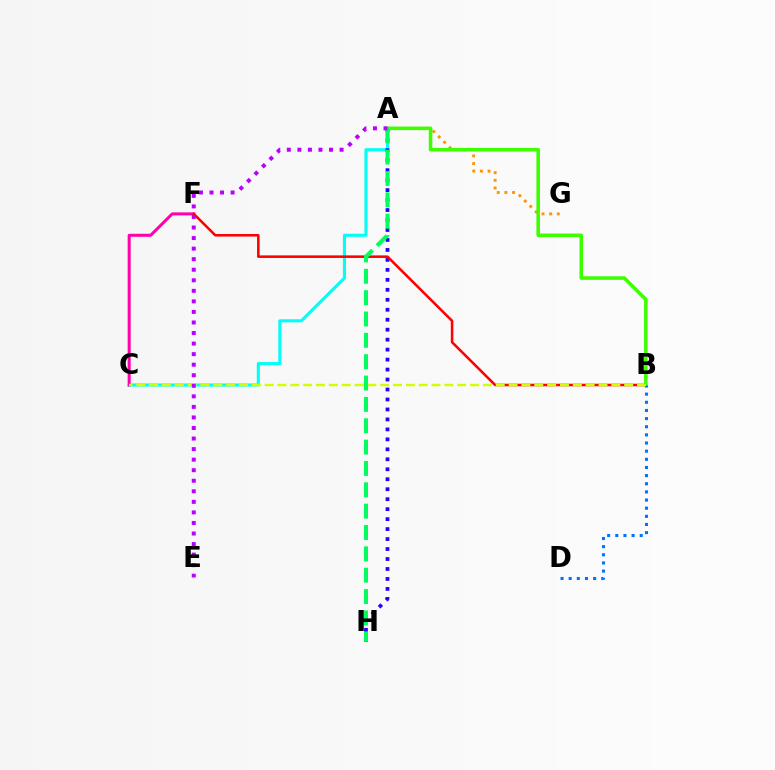{('A', 'G'): [{'color': '#ff9400', 'line_style': 'dotted', 'thickness': 2.08}], ('A', 'C'): [{'color': '#00fff6', 'line_style': 'solid', 'thickness': 2.23}], ('C', 'F'): [{'color': '#ff00ac', 'line_style': 'solid', 'thickness': 2.17}], ('A', 'H'): [{'color': '#2500ff', 'line_style': 'dotted', 'thickness': 2.71}, {'color': '#00ff5c', 'line_style': 'dashed', 'thickness': 2.9}], ('B', 'F'): [{'color': '#ff0000', 'line_style': 'solid', 'thickness': 1.84}], ('A', 'B'): [{'color': '#3dff00', 'line_style': 'solid', 'thickness': 2.56}], ('B', 'D'): [{'color': '#0074ff', 'line_style': 'dotted', 'thickness': 2.21}], ('B', 'C'): [{'color': '#d1ff00', 'line_style': 'dashed', 'thickness': 1.74}], ('A', 'E'): [{'color': '#b900ff', 'line_style': 'dotted', 'thickness': 2.87}]}